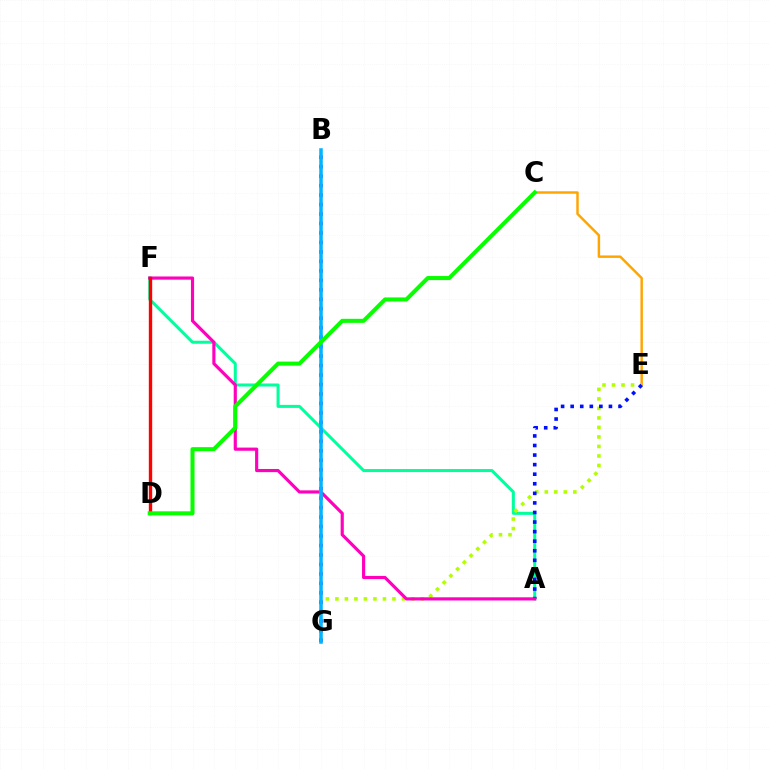{('C', 'E'): [{'color': '#ffa500', 'line_style': 'solid', 'thickness': 1.77}], ('A', 'F'): [{'color': '#00ff9d', 'line_style': 'solid', 'thickness': 2.17}, {'color': '#ff00bd', 'line_style': 'solid', 'thickness': 2.27}], ('E', 'G'): [{'color': '#b3ff00', 'line_style': 'dotted', 'thickness': 2.58}], ('A', 'E'): [{'color': '#0010ff', 'line_style': 'dotted', 'thickness': 2.6}], ('B', 'G'): [{'color': '#9b00ff', 'line_style': 'dotted', 'thickness': 2.57}, {'color': '#00b5ff', 'line_style': 'solid', 'thickness': 2.54}], ('D', 'F'): [{'color': '#ff0000', 'line_style': 'solid', 'thickness': 2.42}], ('C', 'D'): [{'color': '#08ff00', 'line_style': 'solid', 'thickness': 2.91}]}